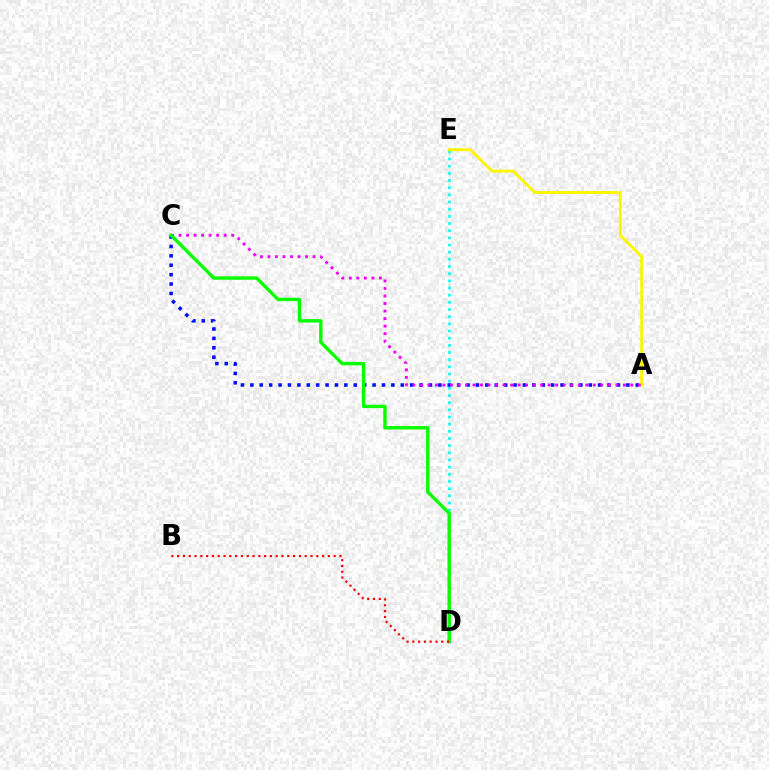{('A', 'C'): [{'color': '#0010ff', 'line_style': 'dotted', 'thickness': 2.55}, {'color': '#ee00ff', 'line_style': 'dotted', 'thickness': 2.04}], ('D', 'E'): [{'color': '#00fff6', 'line_style': 'dotted', 'thickness': 1.95}], ('A', 'E'): [{'color': '#fcf500', 'line_style': 'solid', 'thickness': 2.1}], ('C', 'D'): [{'color': '#08ff00', 'line_style': 'solid', 'thickness': 2.45}], ('B', 'D'): [{'color': '#ff0000', 'line_style': 'dotted', 'thickness': 1.57}]}